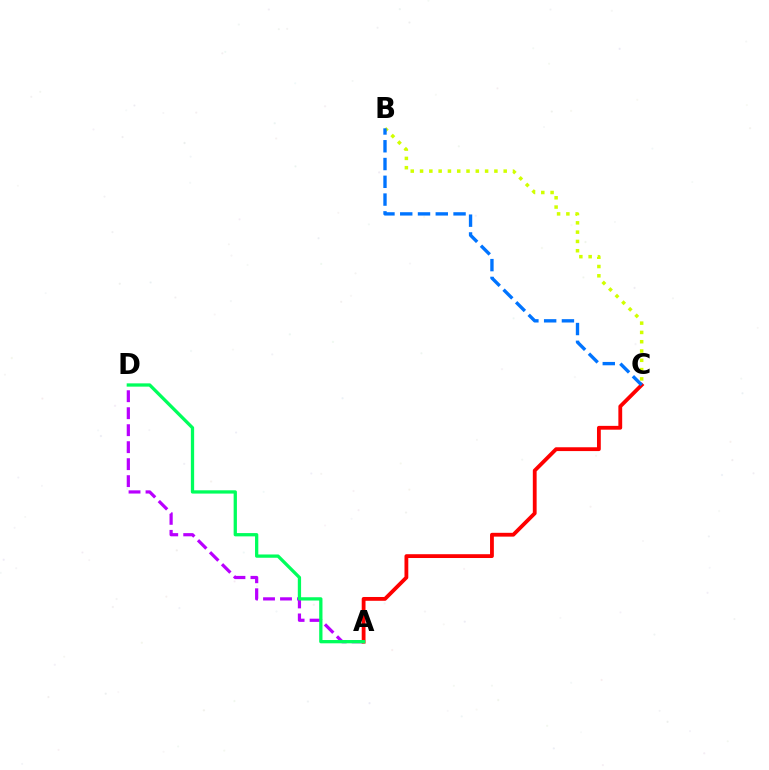{('A', 'D'): [{'color': '#b900ff', 'line_style': 'dashed', 'thickness': 2.31}, {'color': '#00ff5c', 'line_style': 'solid', 'thickness': 2.36}], ('A', 'C'): [{'color': '#ff0000', 'line_style': 'solid', 'thickness': 2.74}], ('B', 'C'): [{'color': '#d1ff00', 'line_style': 'dotted', 'thickness': 2.52}, {'color': '#0074ff', 'line_style': 'dashed', 'thickness': 2.41}]}